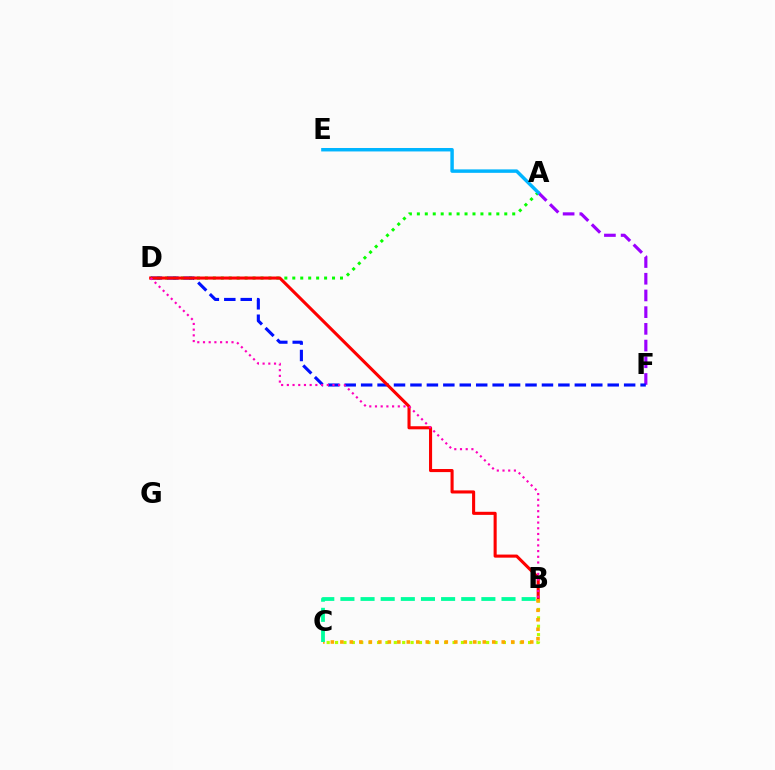{('A', 'D'): [{'color': '#08ff00', 'line_style': 'dotted', 'thickness': 2.16}], ('A', 'F'): [{'color': '#9b00ff', 'line_style': 'dashed', 'thickness': 2.27}], ('D', 'F'): [{'color': '#0010ff', 'line_style': 'dashed', 'thickness': 2.23}], ('B', 'D'): [{'color': '#ff0000', 'line_style': 'solid', 'thickness': 2.22}, {'color': '#ff00bd', 'line_style': 'dotted', 'thickness': 1.55}], ('B', 'C'): [{'color': '#b3ff00', 'line_style': 'dotted', 'thickness': 2.28}, {'color': '#ffa500', 'line_style': 'dotted', 'thickness': 2.58}, {'color': '#00ff9d', 'line_style': 'dashed', 'thickness': 2.74}], ('A', 'E'): [{'color': '#00b5ff', 'line_style': 'solid', 'thickness': 2.49}]}